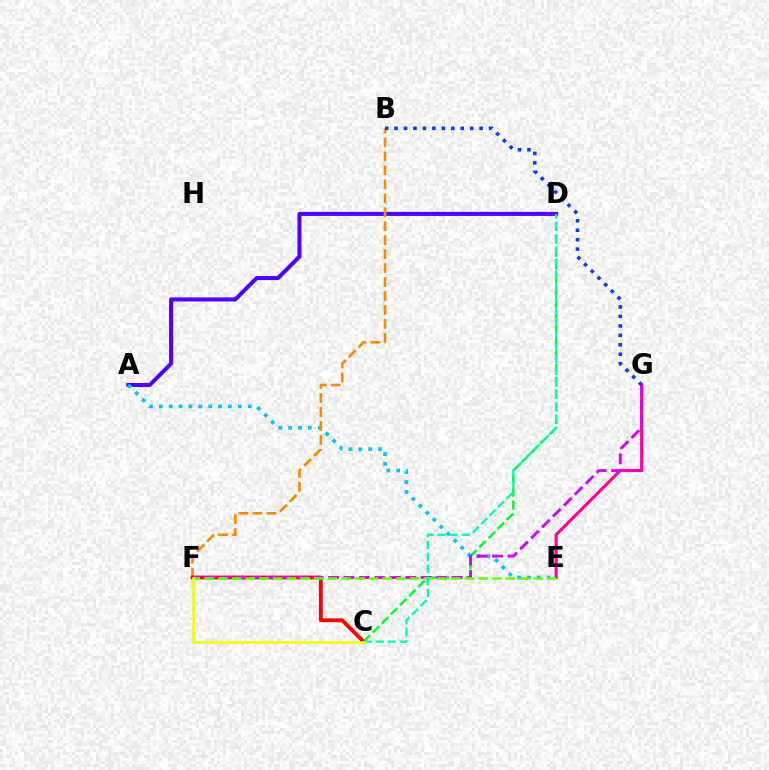{('E', 'G'): [{'color': '#ff00a0', 'line_style': 'solid', 'thickness': 2.26}], ('C', 'D'): [{'color': '#00ff27', 'line_style': 'dashed', 'thickness': 1.75}, {'color': '#00ffaf', 'line_style': 'dashed', 'thickness': 1.63}], ('A', 'D'): [{'color': '#4f00ff', 'line_style': 'solid', 'thickness': 2.91}], ('A', 'E'): [{'color': '#00c7ff', 'line_style': 'dotted', 'thickness': 2.68}], ('B', 'F'): [{'color': '#ff8800', 'line_style': 'dashed', 'thickness': 1.9}], ('B', 'G'): [{'color': '#003fff', 'line_style': 'dotted', 'thickness': 2.57}], ('C', 'F'): [{'color': '#ff0000', 'line_style': 'solid', 'thickness': 2.75}, {'color': '#eeff00', 'line_style': 'solid', 'thickness': 1.8}], ('F', 'G'): [{'color': '#d600ff', 'line_style': 'dashed', 'thickness': 2.1}], ('E', 'F'): [{'color': '#66ff00', 'line_style': 'dashed', 'thickness': 1.86}]}